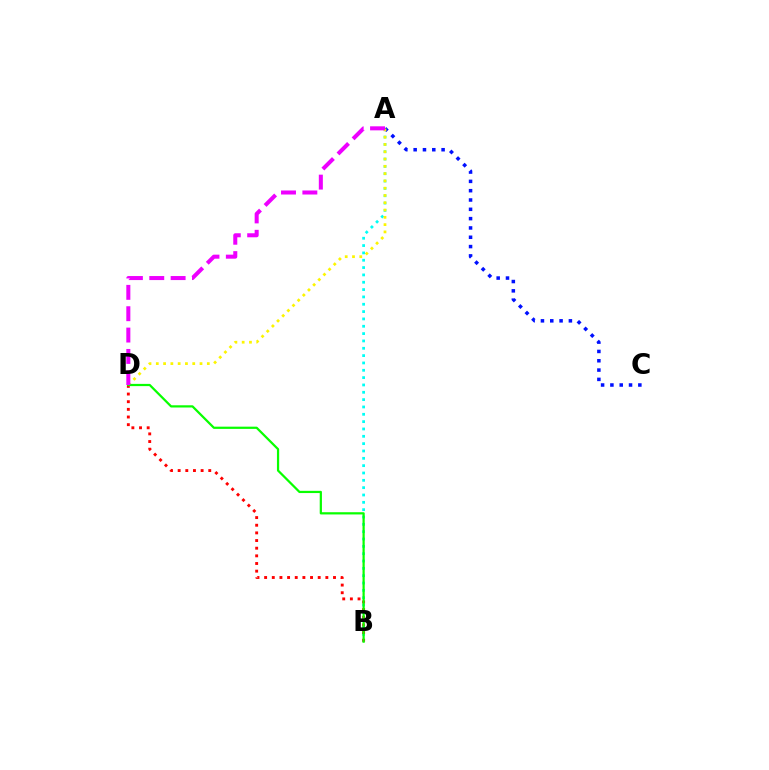{('A', 'B'): [{'color': '#00fff6', 'line_style': 'dotted', 'thickness': 1.99}], ('B', 'D'): [{'color': '#ff0000', 'line_style': 'dotted', 'thickness': 2.08}, {'color': '#08ff00', 'line_style': 'solid', 'thickness': 1.6}], ('A', 'C'): [{'color': '#0010ff', 'line_style': 'dotted', 'thickness': 2.53}], ('A', 'D'): [{'color': '#fcf500', 'line_style': 'dotted', 'thickness': 1.98}, {'color': '#ee00ff', 'line_style': 'dashed', 'thickness': 2.9}]}